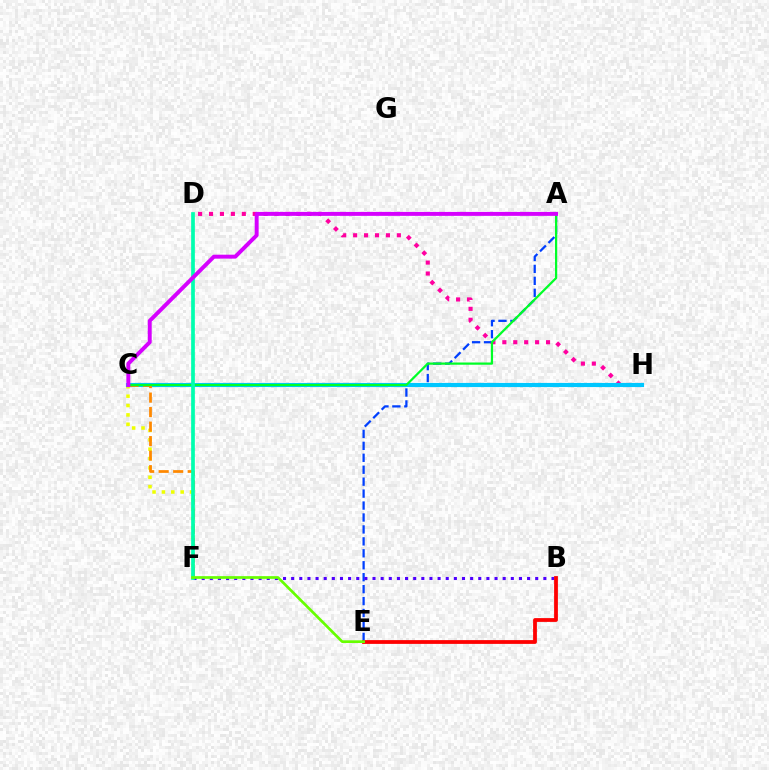{('C', 'F'): [{'color': '#eeff00', 'line_style': 'dotted', 'thickness': 2.55}, {'color': '#ff8800', 'line_style': 'dashed', 'thickness': 1.97}], ('A', 'E'): [{'color': '#003fff', 'line_style': 'dashed', 'thickness': 1.62}], ('B', 'F'): [{'color': '#4f00ff', 'line_style': 'dotted', 'thickness': 2.21}], ('D', 'H'): [{'color': '#ff00a0', 'line_style': 'dotted', 'thickness': 2.97}], ('B', 'E'): [{'color': '#ff0000', 'line_style': 'solid', 'thickness': 2.72}], ('C', 'H'): [{'color': '#00c7ff', 'line_style': 'solid', 'thickness': 2.98}], ('A', 'C'): [{'color': '#00ff27', 'line_style': 'solid', 'thickness': 1.61}, {'color': '#d600ff', 'line_style': 'solid', 'thickness': 2.84}], ('D', 'F'): [{'color': '#00ffaf', 'line_style': 'solid', 'thickness': 2.66}], ('E', 'F'): [{'color': '#66ff00', 'line_style': 'solid', 'thickness': 1.94}]}